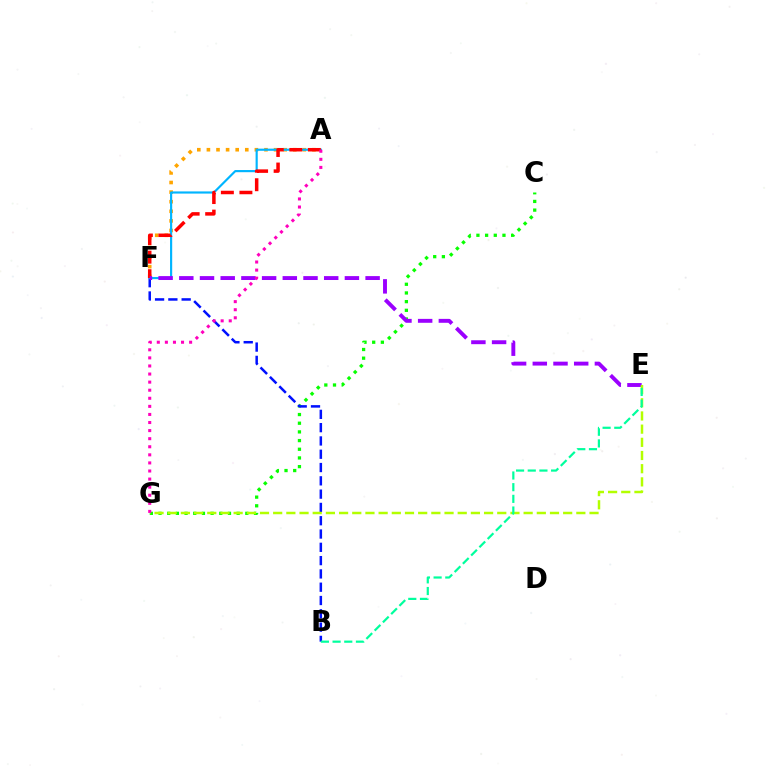{('A', 'F'): [{'color': '#ffa500', 'line_style': 'dotted', 'thickness': 2.61}, {'color': '#00b5ff', 'line_style': 'solid', 'thickness': 1.56}, {'color': '#ff0000', 'line_style': 'dashed', 'thickness': 2.52}], ('C', 'G'): [{'color': '#08ff00', 'line_style': 'dotted', 'thickness': 2.36}], ('B', 'F'): [{'color': '#0010ff', 'line_style': 'dashed', 'thickness': 1.81}], ('E', 'F'): [{'color': '#9b00ff', 'line_style': 'dashed', 'thickness': 2.81}], ('E', 'G'): [{'color': '#b3ff00', 'line_style': 'dashed', 'thickness': 1.79}], ('A', 'G'): [{'color': '#ff00bd', 'line_style': 'dotted', 'thickness': 2.2}], ('B', 'E'): [{'color': '#00ff9d', 'line_style': 'dashed', 'thickness': 1.59}]}